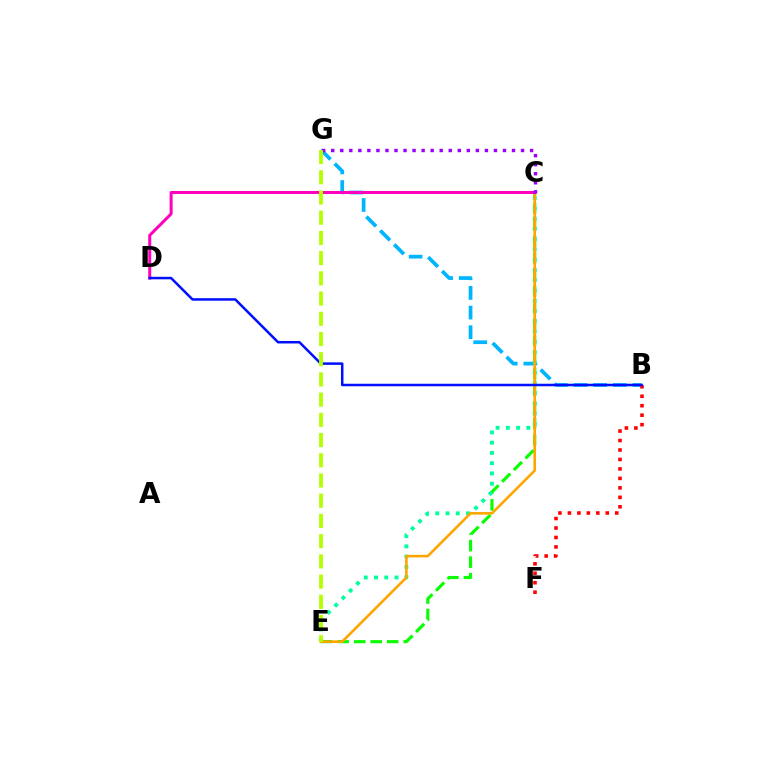{('B', 'G'): [{'color': '#00b5ff', 'line_style': 'dashed', 'thickness': 2.67}], ('C', 'E'): [{'color': '#08ff00', 'line_style': 'dashed', 'thickness': 2.25}, {'color': '#00ff9d', 'line_style': 'dotted', 'thickness': 2.79}, {'color': '#ffa500', 'line_style': 'solid', 'thickness': 1.87}], ('B', 'F'): [{'color': '#ff0000', 'line_style': 'dotted', 'thickness': 2.57}], ('C', 'D'): [{'color': '#ff00bd', 'line_style': 'solid', 'thickness': 2.16}], ('B', 'D'): [{'color': '#0010ff', 'line_style': 'solid', 'thickness': 1.81}], ('C', 'G'): [{'color': '#9b00ff', 'line_style': 'dotted', 'thickness': 2.46}], ('E', 'G'): [{'color': '#b3ff00', 'line_style': 'dashed', 'thickness': 2.75}]}